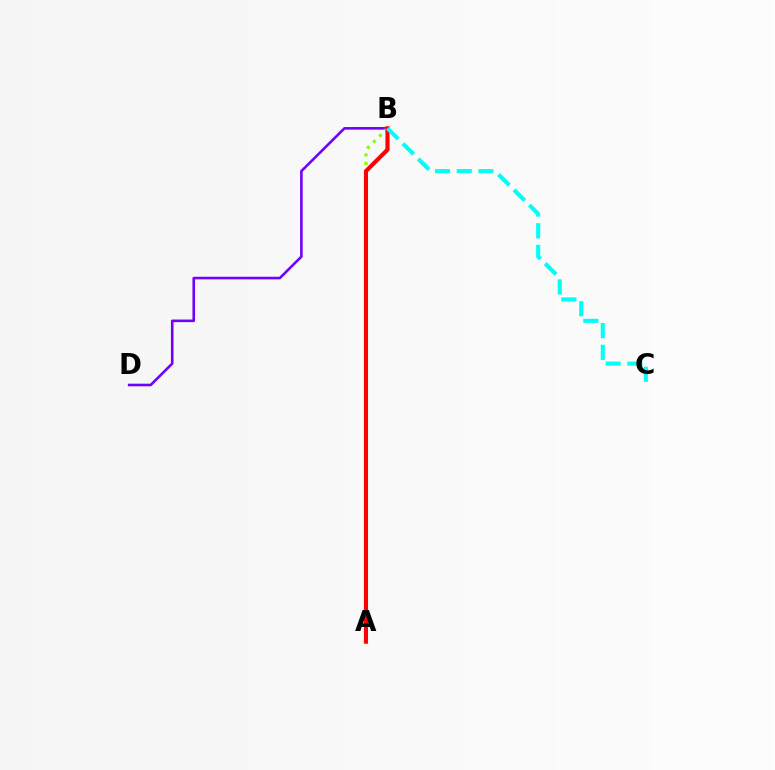{('B', 'D'): [{'color': '#7200ff', 'line_style': 'solid', 'thickness': 1.88}], ('A', 'B'): [{'color': '#84ff00', 'line_style': 'dotted', 'thickness': 2.3}, {'color': '#ff0000', 'line_style': 'solid', 'thickness': 2.96}], ('B', 'C'): [{'color': '#00fff6', 'line_style': 'dashed', 'thickness': 2.95}]}